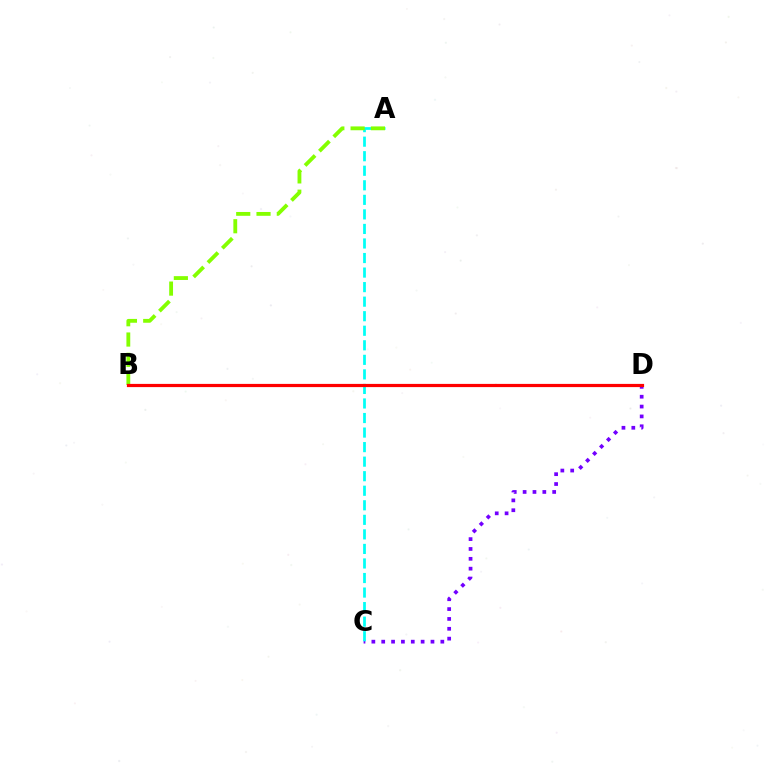{('C', 'D'): [{'color': '#7200ff', 'line_style': 'dotted', 'thickness': 2.68}], ('A', 'C'): [{'color': '#00fff6', 'line_style': 'dashed', 'thickness': 1.98}], ('A', 'B'): [{'color': '#84ff00', 'line_style': 'dashed', 'thickness': 2.76}], ('B', 'D'): [{'color': '#ff0000', 'line_style': 'solid', 'thickness': 2.3}]}